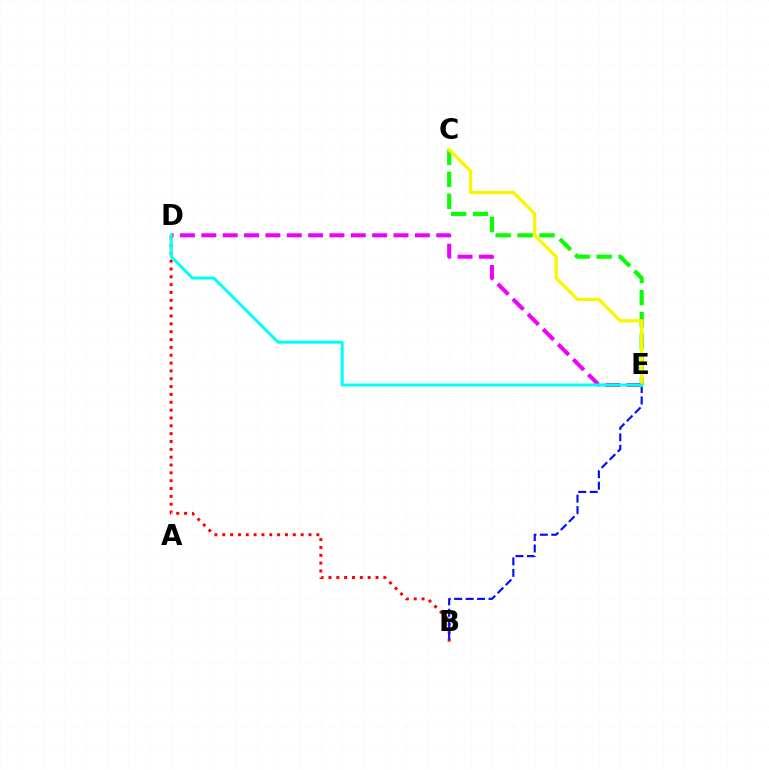{('C', 'E'): [{'color': '#08ff00', 'line_style': 'dashed', 'thickness': 2.99}, {'color': '#fcf500', 'line_style': 'solid', 'thickness': 2.36}], ('B', 'D'): [{'color': '#ff0000', 'line_style': 'dotted', 'thickness': 2.13}], ('B', 'E'): [{'color': '#0010ff', 'line_style': 'dashed', 'thickness': 1.55}], ('D', 'E'): [{'color': '#ee00ff', 'line_style': 'dashed', 'thickness': 2.9}, {'color': '#00fff6', 'line_style': 'solid', 'thickness': 2.14}]}